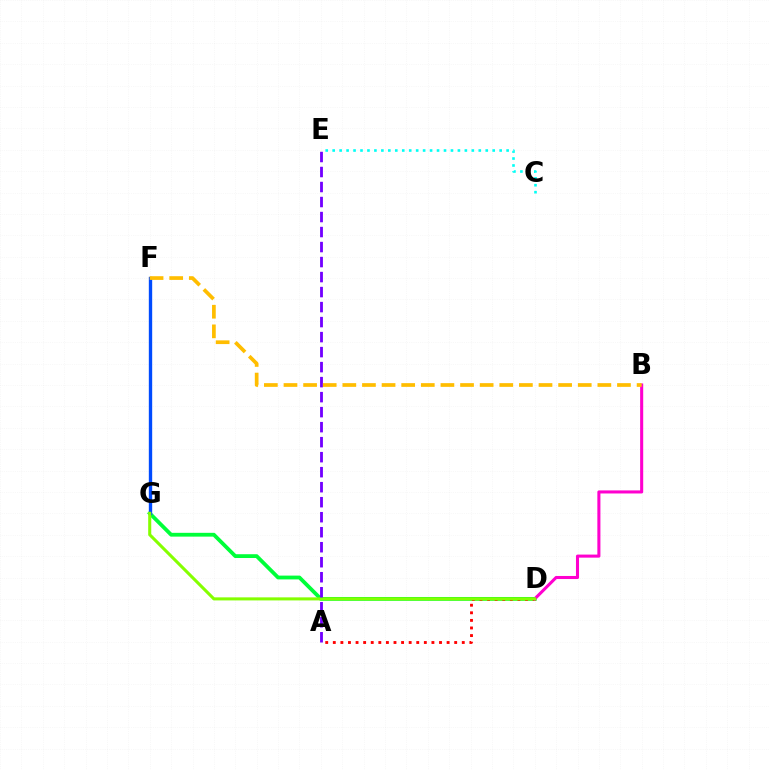{('D', 'G'): [{'color': '#00ff39', 'line_style': 'solid', 'thickness': 2.74}, {'color': '#84ff00', 'line_style': 'solid', 'thickness': 2.2}], ('A', 'D'): [{'color': '#ff0000', 'line_style': 'dotted', 'thickness': 2.06}], ('C', 'E'): [{'color': '#00fff6', 'line_style': 'dotted', 'thickness': 1.89}], ('F', 'G'): [{'color': '#004bff', 'line_style': 'solid', 'thickness': 2.42}], ('B', 'D'): [{'color': '#ff00cf', 'line_style': 'solid', 'thickness': 2.21}], ('A', 'E'): [{'color': '#7200ff', 'line_style': 'dashed', 'thickness': 2.04}], ('B', 'F'): [{'color': '#ffbd00', 'line_style': 'dashed', 'thickness': 2.66}]}